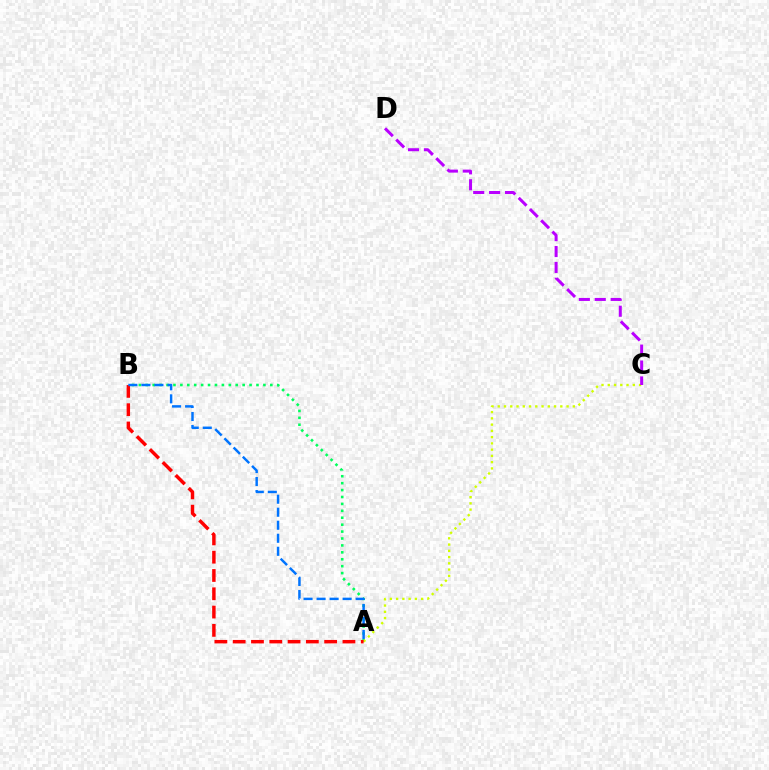{('A', 'B'): [{'color': '#00ff5c', 'line_style': 'dotted', 'thickness': 1.88}, {'color': '#ff0000', 'line_style': 'dashed', 'thickness': 2.49}, {'color': '#0074ff', 'line_style': 'dashed', 'thickness': 1.77}], ('A', 'C'): [{'color': '#d1ff00', 'line_style': 'dotted', 'thickness': 1.7}], ('C', 'D'): [{'color': '#b900ff', 'line_style': 'dashed', 'thickness': 2.16}]}